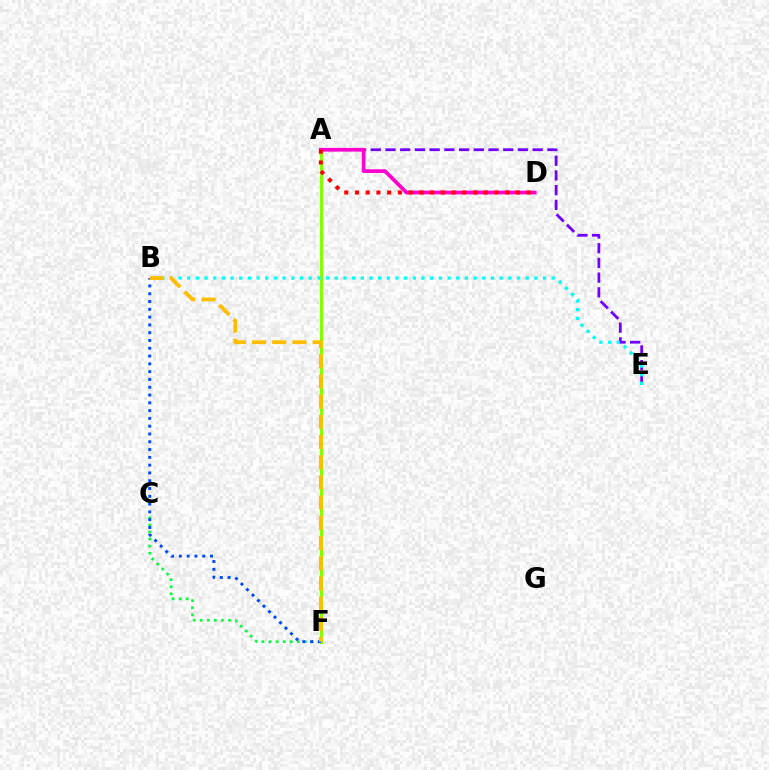{('A', 'E'): [{'color': '#7200ff', 'line_style': 'dashed', 'thickness': 2.0}], ('C', 'F'): [{'color': '#00ff39', 'line_style': 'dotted', 'thickness': 1.92}], ('A', 'F'): [{'color': '#84ff00', 'line_style': 'solid', 'thickness': 2.19}], ('A', 'D'): [{'color': '#ff00cf', 'line_style': 'solid', 'thickness': 2.68}, {'color': '#ff0000', 'line_style': 'dotted', 'thickness': 2.91}], ('B', 'E'): [{'color': '#00fff6', 'line_style': 'dotted', 'thickness': 2.36}], ('B', 'F'): [{'color': '#004bff', 'line_style': 'dotted', 'thickness': 2.12}, {'color': '#ffbd00', 'line_style': 'dashed', 'thickness': 2.74}]}